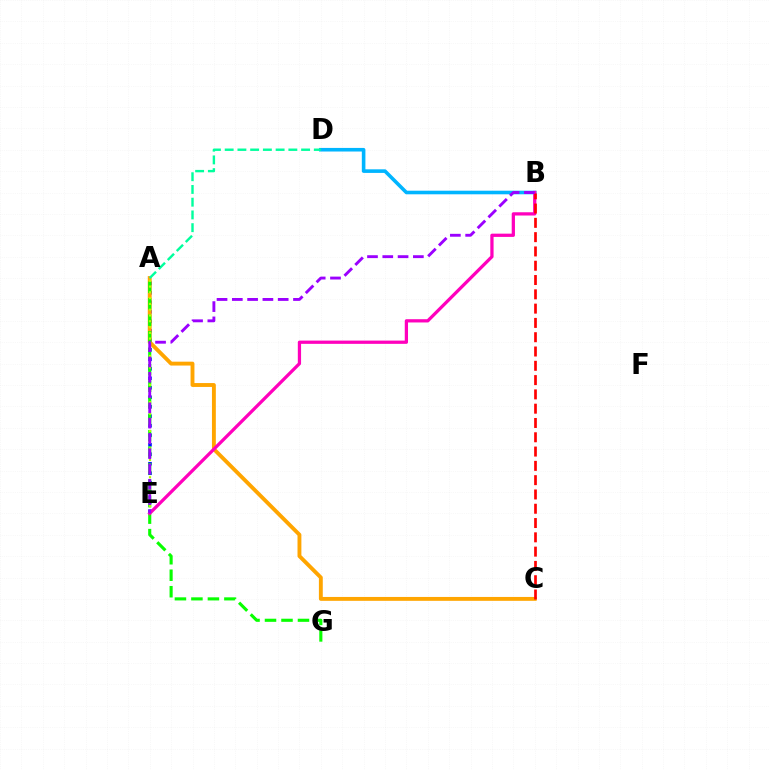{('A', 'E'): [{'color': '#0010ff', 'line_style': 'dotted', 'thickness': 2.58}, {'color': '#b3ff00', 'line_style': 'dotted', 'thickness': 1.57}], ('B', 'D'): [{'color': '#00b5ff', 'line_style': 'solid', 'thickness': 2.59}], ('A', 'C'): [{'color': '#ffa500', 'line_style': 'solid', 'thickness': 2.79}], ('A', 'G'): [{'color': '#08ff00', 'line_style': 'dashed', 'thickness': 2.24}], ('B', 'E'): [{'color': '#ff00bd', 'line_style': 'solid', 'thickness': 2.34}, {'color': '#9b00ff', 'line_style': 'dashed', 'thickness': 2.08}], ('B', 'C'): [{'color': '#ff0000', 'line_style': 'dashed', 'thickness': 1.94}], ('A', 'D'): [{'color': '#00ff9d', 'line_style': 'dashed', 'thickness': 1.73}]}